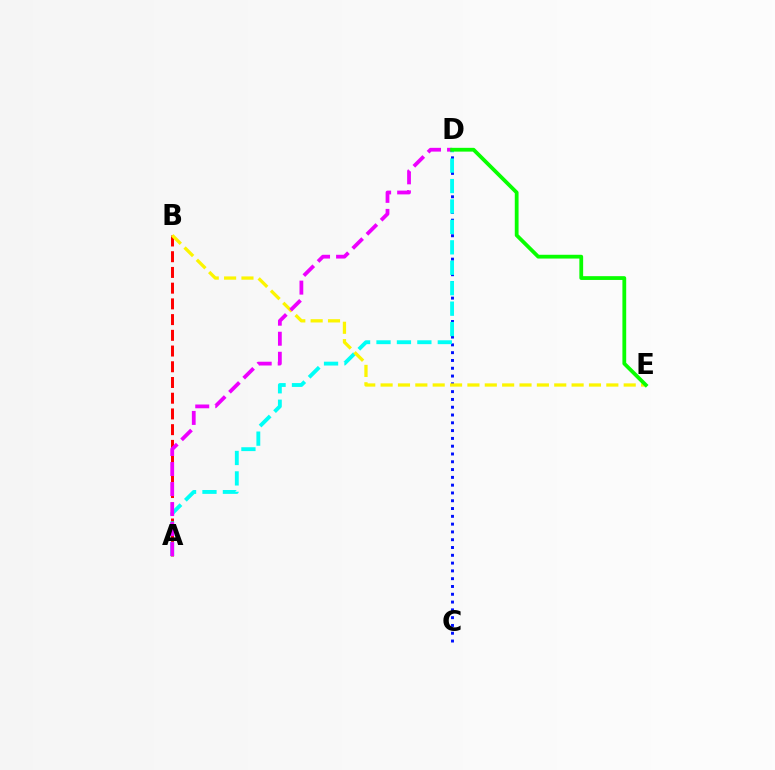{('C', 'D'): [{'color': '#0010ff', 'line_style': 'dotted', 'thickness': 2.12}], ('A', 'B'): [{'color': '#ff0000', 'line_style': 'dashed', 'thickness': 2.14}], ('A', 'D'): [{'color': '#00fff6', 'line_style': 'dashed', 'thickness': 2.78}, {'color': '#ee00ff', 'line_style': 'dashed', 'thickness': 2.72}], ('B', 'E'): [{'color': '#fcf500', 'line_style': 'dashed', 'thickness': 2.36}], ('D', 'E'): [{'color': '#08ff00', 'line_style': 'solid', 'thickness': 2.72}]}